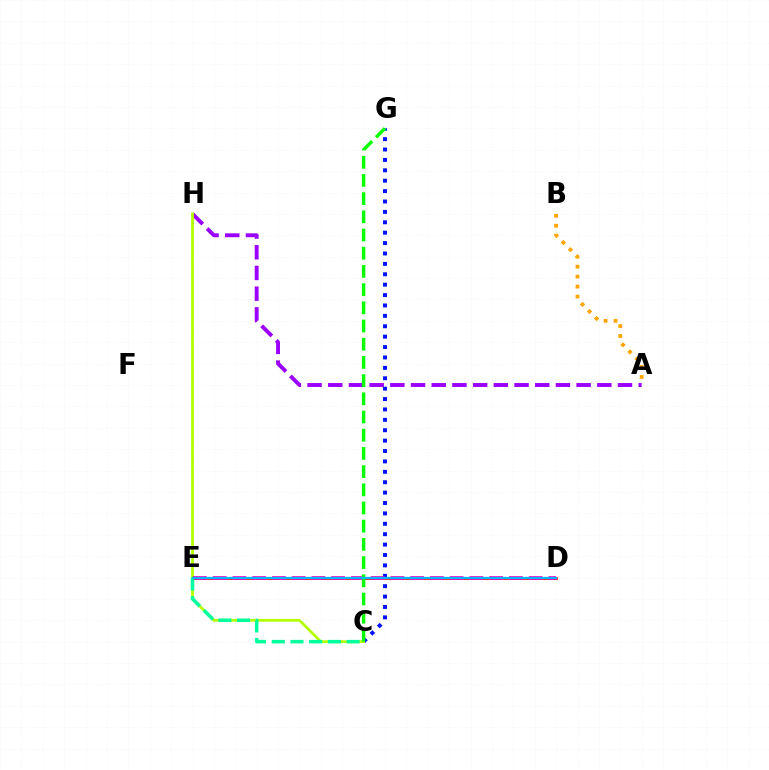{('A', 'H'): [{'color': '#9b00ff', 'line_style': 'dashed', 'thickness': 2.81}], ('D', 'E'): [{'color': '#ff0000', 'line_style': 'solid', 'thickness': 1.96}, {'color': '#ff00bd', 'line_style': 'dashed', 'thickness': 2.68}, {'color': '#00b5ff', 'line_style': 'solid', 'thickness': 1.62}], ('C', 'G'): [{'color': '#0010ff', 'line_style': 'dotted', 'thickness': 2.82}, {'color': '#08ff00', 'line_style': 'dashed', 'thickness': 2.47}], ('C', 'H'): [{'color': '#b3ff00', 'line_style': 'solid', 'thickness': 1.99}], ('A', 'B'): [{'color': '#ffa500', 'line_style': 'dotted', 'thickness': 2.71}], ('C', 'E'): [{'color': '#00ff9d', 'line_style': 'dashed', 'thickness': 2.54}]}